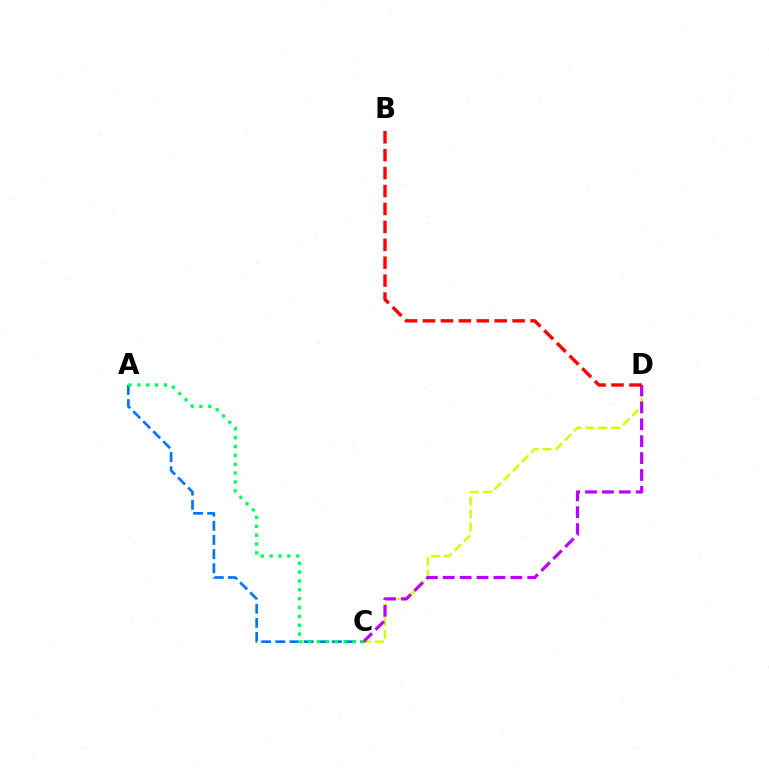{('C', 'D'): [{'color': '#d1ff00', 'line_style': 'dashed', 'thickness': 1.76}, {'color': '#b900ff', 'line_style': 'dashed', 'thickness': 2.3}], ('A', 'C'): [{'color': '#0074ff', 'line_style': 'dashed', 'thickness': 1.92}, {'color': '#00ff5c', 'line_style': 'dotted', 'thickness': 2.41}], ('B', 'D'): [{'color': '#ff0000', 'line_style': 'dashed', 'thickness': 2.43}]}